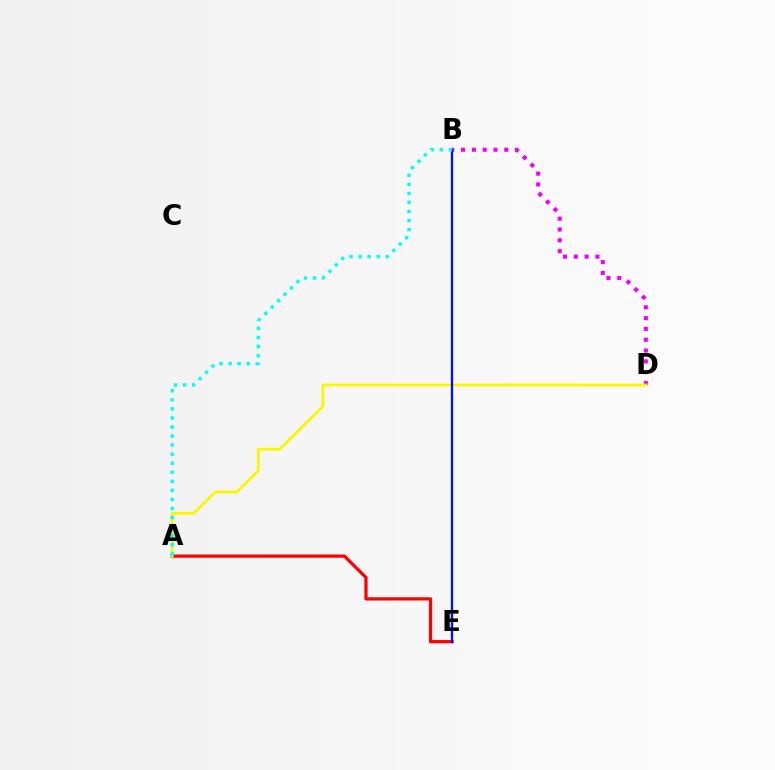{('A', 'E'): [{'color': '#ff0000', 'line_style': 'solid', 'thickness': 2.33}], ('B', 'E'): [{'color': '#08ff00', 'line_style': 'dotted', 'thickness': 1.55}, {'color': '#0010ff', 'line_style': 'solid', 'thickness': 1.69}], ('B', 'D'): [{'color': '#ee00ff', 'line_style': 'dotted', 'thickness': 2.94}], ('A', 'D'): [{'color': '#fcf500', 'line_style': 'solid', 'thickness': 1.99}], ('A', 'B'): [{'color': '#00fff6', 'line_style': 'dotted', 'thickness': 2.46}]}